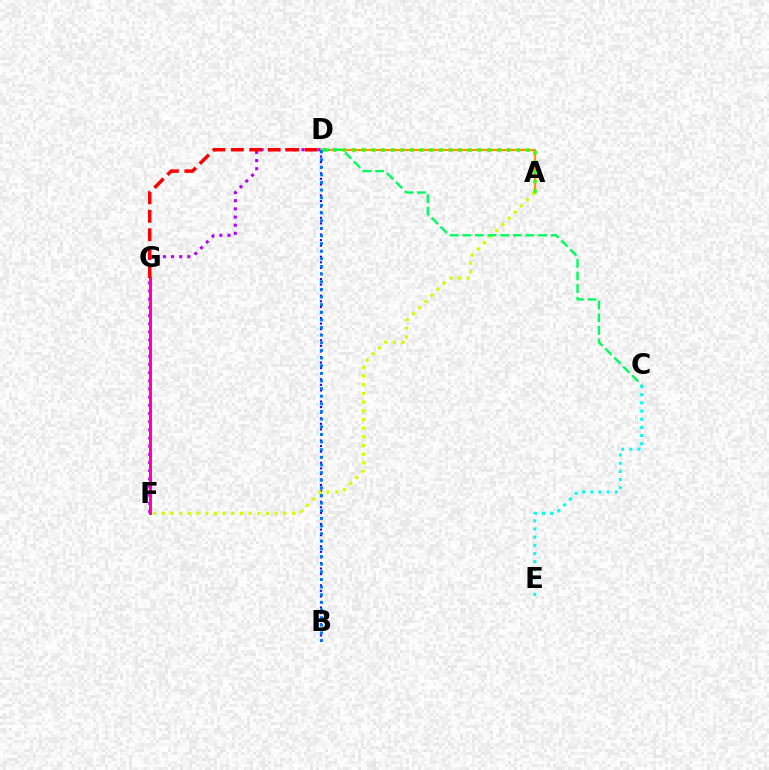{('D', 'F'): [{'color': '#b900ff', 'line_style': 'dotted', 'thickness': 2.22}], ('F', 'G'): [{'color': '#ff00ac', 'line_style': 'solid', 'thickness': 2.13}], ('A', 'D'): [{'color': '#ff9400', 'line_style': 'solid', 'thickness': 1.56}, {'color': '#3dff00', 'line_style': 'dotted', 'thickness': 2.62}], ('B', 'D'): [{'color': '#2500ff', 'line_style': 'dotted', 'thickness': 1.51}, {'color': '#0074ff', 'line_style': 'dotted', 'thickness': 2.07}], ('A', 'F'): [{'color': '#d1ff00', 'line_style': 'dotted', 'thickness': 2.36}], ('C', 'E'): [{'color': '#00fff6', 'line_style': 'dotted', 'thickness': 2.22}], ('C', 'D'): [{'color': '#00ff5c', 'line_style': 'dashed', 'thickness': 1.72}], ('D', 'G'): [{'color': '#ff0000', 'line_style': 'dashed', 'thickness': 2.51}]}